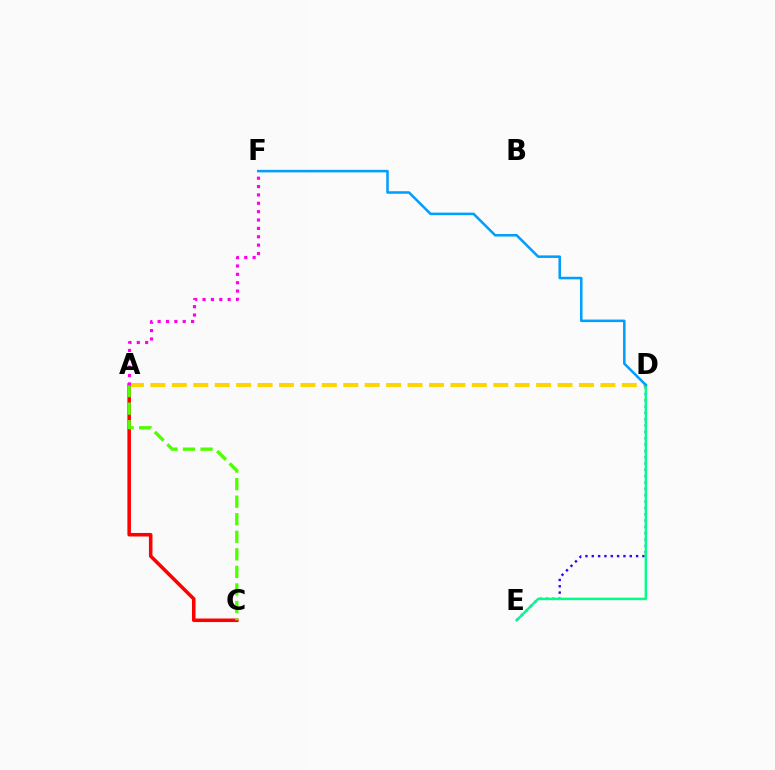{('A', 'D'): [{'color': '#ffd500', 'line_style': 'dashed', 'thickness': 2.91}], ('A', 'C'): [{'color': '#ff0000', 'line_style': 'solid', 'thickness': 2.55}, {'color': '#4fff00', 'line_style': 'dashed', 'thickness': 2.38}], ('D', 'E'): [{'color': '#3700ff', 'line_style': 'dotted', 'thickness': 1.72}, {'color': '#00ff86', 'line_style': 'solid', 'thickness': 1.78}], ('A', 'F'): [{'color': '#ff00ed', 'line_style': 'dotted', 'thickness': 2.27}], ('D', 'F'): [{'color': '#009eff', 'line_style': 'solid', 'thickness': 1.83}]}